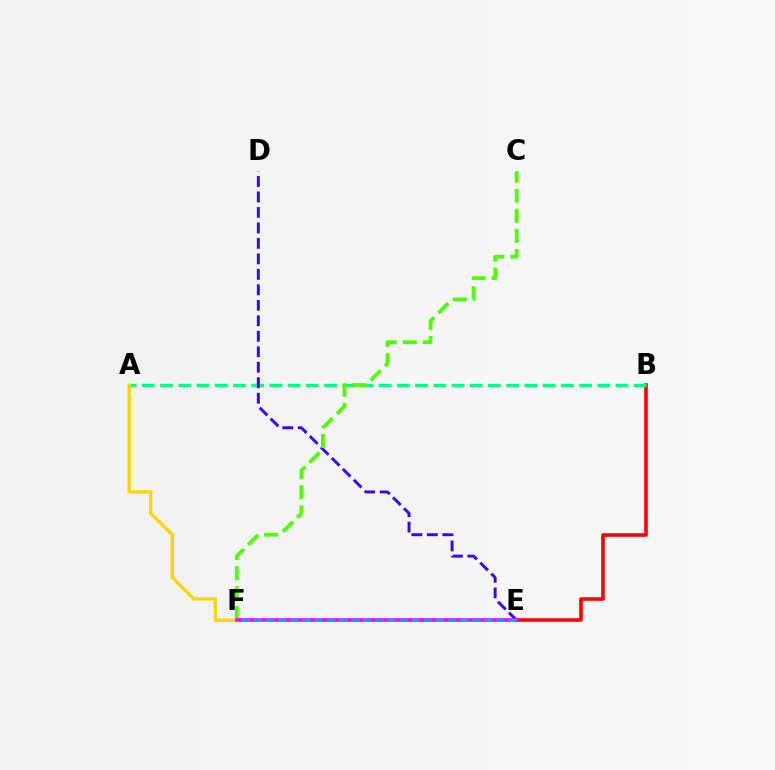{('B', 'E'): [{'color': '#ff0000', 'line_style': 'solid', 'thickness': 2.58}], ('A', 'B'): [{'color': '#00ff86', 'line_style': 'dashed', 'thickness': 2.47}], ('D', 'E'): [{'color': '#3700ff', 'line_style': 'dashed', 'thickness': 2.1}], ('C', 'F'): [{'color': '#4fff00', 'line_style': 'dashed', 'thickness': 2.73}], ('A', 'F'): [{'color': '#ffd500', 'line_style': 'solid', 'thickness': 2.4}], ('E', 'F'): [{'color': '#ff00ed', 'line_style': 'solid', 'thickness': 2.58}, {'color': '#009eff', 'line_style': 'dashed', 'thickness': 1.65}]}